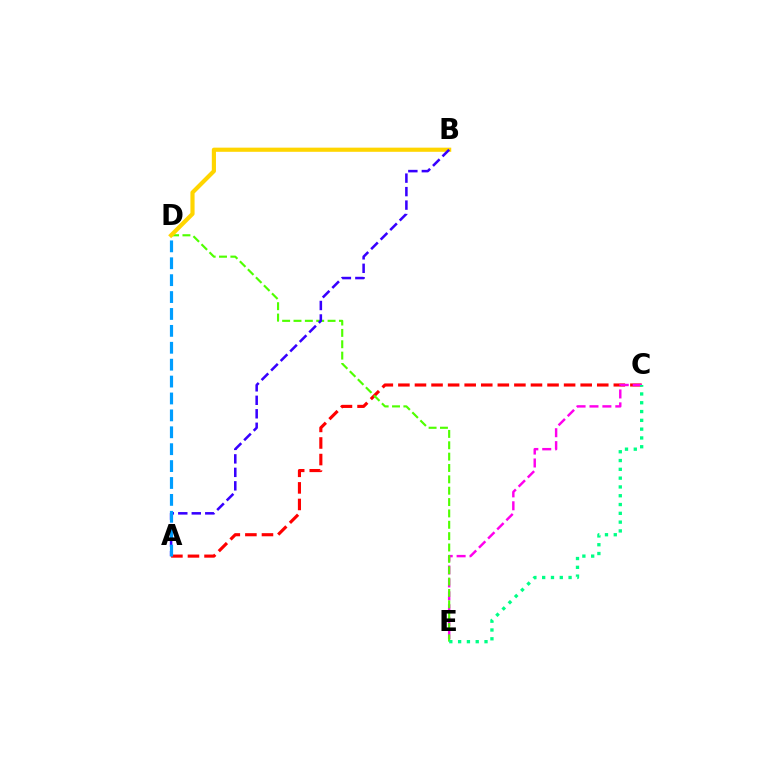{('A', 'C'): [{'color': '#ff0000', 'line_style': 'dashed', 'thickness': 2.25}], ('C', 'E'): [{'color': '#ff00ed', 'line_style': 'dashed', 'thickness': 1.75}, {'color': '#00ff86', 'line_style': 'dotted', 'thickness': 2.39}], ('D', 'E'): [{'color': '#4fff00', 'line_style': 'dashed', 'thickness': 1.54}], ('B', 'D'): [{'color': '#ffd500', 'line_style': 'solid', 'thickness': 2.99}], ('A', 'B'): [{'color': '#3700ff', 'line_style': 'dashed', 'thickness': 1.83}], ('A', 'D'): [{'color': '#009eff', 'line_style': 'dashed', 'thickness': 2.3}]}